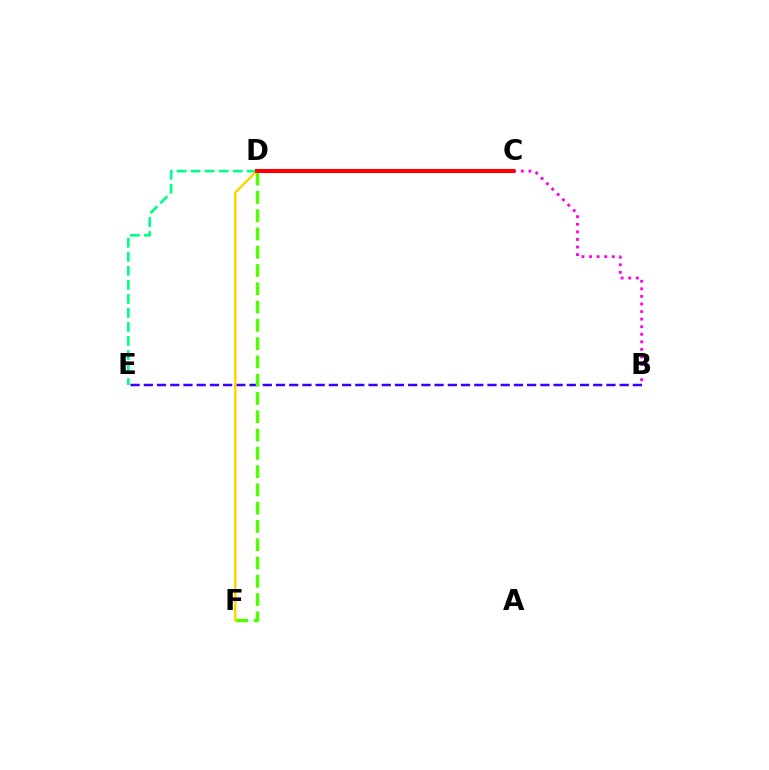{('B', 'C'): [{'color': '#ff00ed', 'line_style': 'dotted', 'thickness': 2.06}], ('D', 'E'): [{'color': '#00ff86', 'line_style': 'dashed', 'thickness': 1.91}], ('B', 'E'): [{'color': '#3700ff', 'line_style': 'dashed', 'thickness': 1.8}], ('C', 'D'): [{'color': '#009eff', 'line_style': 'dashed', 'thickness': 1.59}, {'color': '#ff0000', 'line_style': 'solid', 'thickness': 2.93}], ('D', 'F'): [{'color': '#4fff00', 'line_style': 'dashed', 'thickness': 2.48}, {'color': '#ffd500', 'line_style': 'solid', 'thickness': 1.77}]}